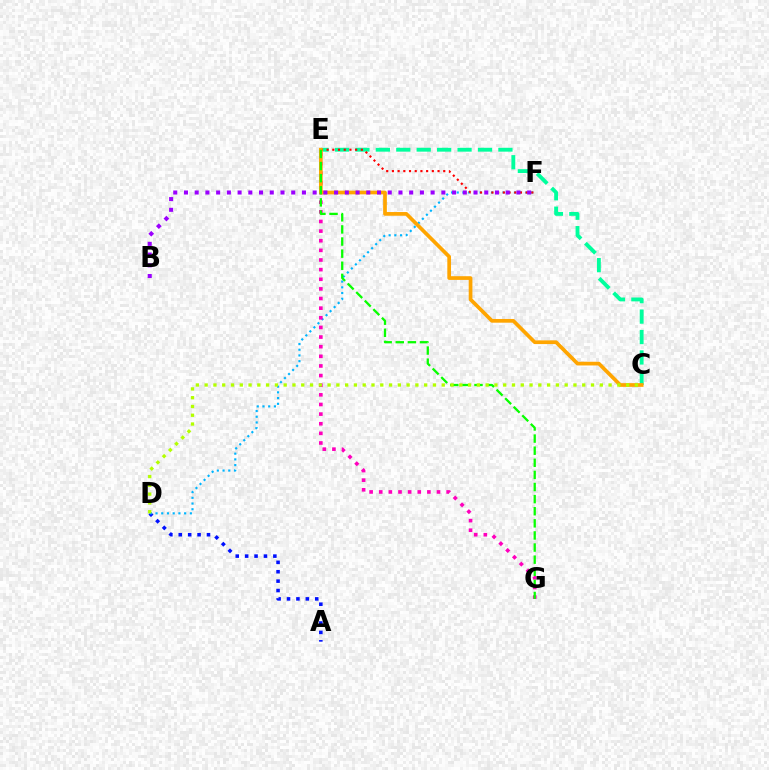{('A', 'D'): [{'color': '#0010ff', 'line_style': 'dotted', 'thickness': 2.56}], ('D', 'F'): [{'color': '#00b5ff', 'line_style': 'dotted', 'thickness': 1.55}], ('E', 'G'): [{'color': '#ff00bd', 'line_style': 'dotted', 'thickness': 2.62}, {'color': '#08ff00', 'line_style': 'dashed', 'thickness': 1.64}], ('C', 'E'): [{'color': '#00ff9d', 'line_style': 'dashed', 'thickness': 2.77}, {'color': '#ffa500', 'line_style': 'solid', 'thickness': 2.67}], ('E', 'F'): [{'color': '#ff0000', 'line_style': 'dotted', 'thickness': 1.55}], ('B', 'F'): [{'color': '#9b00ff', 'line_style': 'dotted', 'thickness': 2.91}], ('C', 'D'): [{'color': '#b3ff00', 'line_style': 'dotted', 'thickness': 2.39}]}